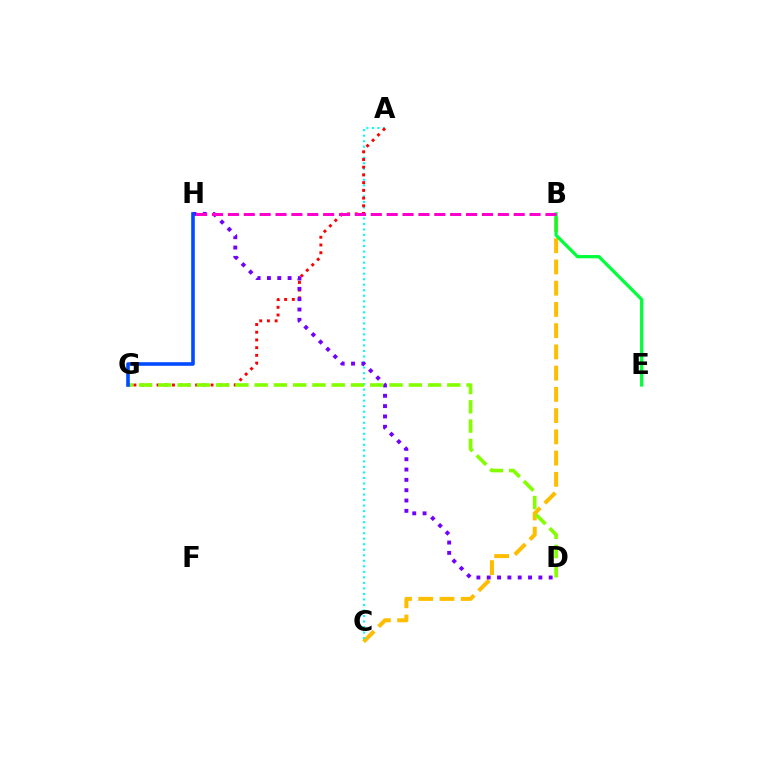{('B', 'C'): [{'color': '#ffbd00', 'line_style': 'dashed', 'thickness': 2.88}], ('B', 'E'): [{'color': '#00ff39', 'line_style': 'solid', 'thickness': 2.33}], ('A', 'C'): [{'color': '#00fff6', 'line_style': 'dotted', 'thickness': 1.5}], ('A', 'G'): [{'color': '#ff0000', 'line_style': 'dotted', 'thickness': 2.1}], ('D', 'H'): [{'color': '#7200ff', 'line_style': 'dotted', 'thickness': 2.81}], ('D', 'G'): [{'color': '#84ff00', 'line_style': 'dashed', 'thickness': 2.62}], ('B', 'H'): [{'color': '#ff00cf', 'line_style': 'dashed', 'thickness': 2.16}], ('G', 'H'): [{'color': '#004bff', 'line_style': 'solid', 'thickness': 2.59}]}